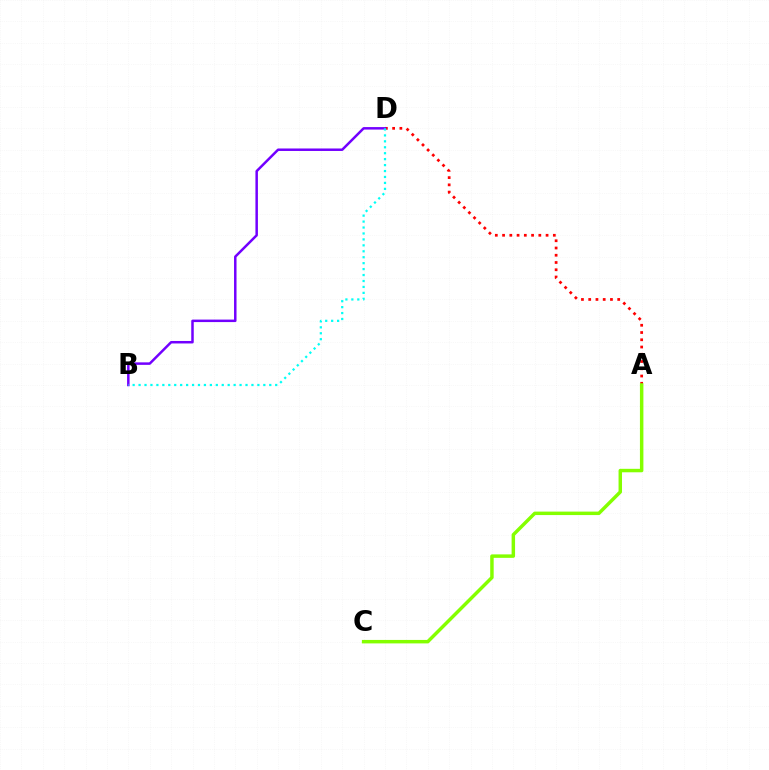{('A', 'D'): [{'color': '#ff0000', 'line_style': 'dotted', 'thickness': 1.97}], ('B', 'D'): [{'color': '#7200ff', 'line_style': 'solid', 'thickness': 1.79}, {'color': '#00fff6', 'line_style': 'dotted', 'thickness': 1.61}], ('A', 'C'): [{'color': '#84ff00', 'line_style': 'solid', 'thickness': 2.49}]}